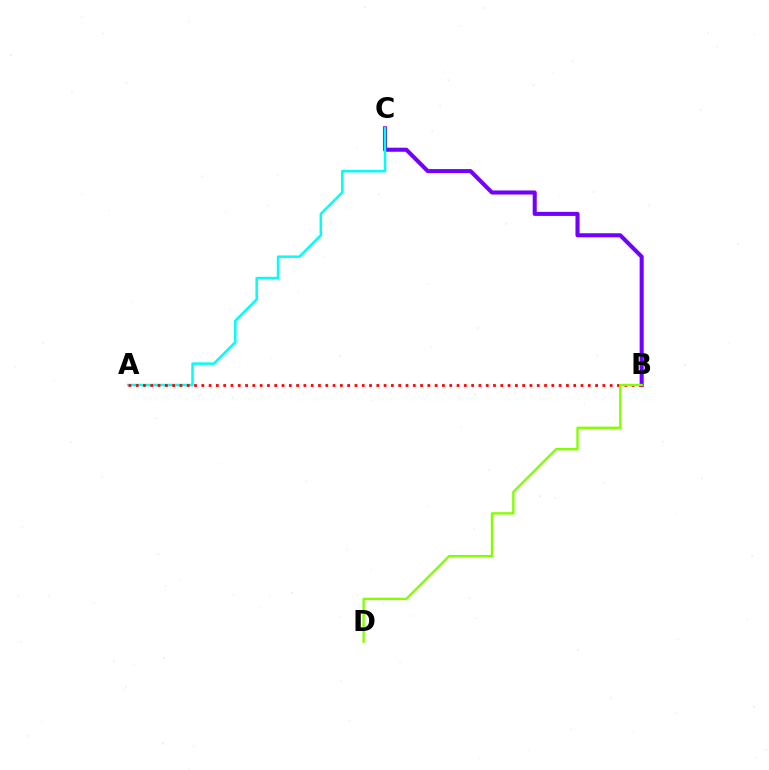{('B', 'C'): [{'color': '#7200ff', 'line_style': 'solid', 'thickness': 2.92}], ('A', 'C'): [{'color': '#00fff6', 'line_style': 'solid', 'thickness': 1.81}], ('A', 'B'): [{'color': '#ff0000', 'line_style': 'dotted', 'thickness': 1.98}], ('B', 'D'): [{'color': '#84ff00', 'line_style': 'solid', 'thickness': 1.71}]}